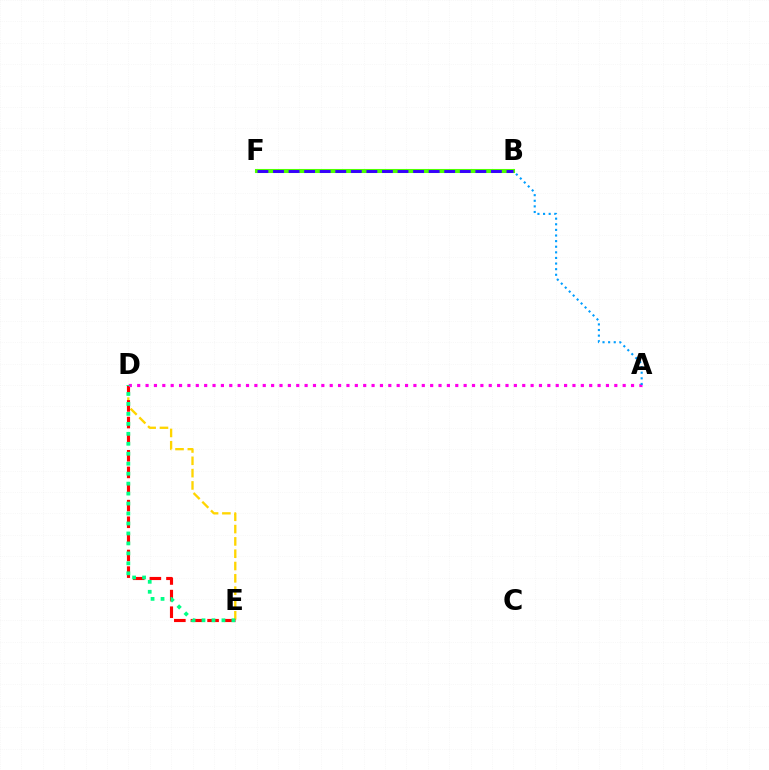{('D', 'E'): [{'color': '#ffd500', 'line_style': 'dashed', 'thickness': 1.67}, {'color': '#ff0000', 'line_style': 'dashed', 'thickness': 2.26}, {'color': '#00ff86', 'line_style': 'dotted', 'thickness': 2.71}], ('A', 'D'): [{'color': '#ff00ed', 'line_style': 'dotted', 'thickness': 2.27}], ('A', 'B'): [{'color': '#009eff', 'line_style': 'dotted', 'thickness': 1.52}], ('B', 'F'): [{'color': '#4fff00', 'line_style': 'solid', 'thickness': 2.94}, {'color': '#3700ff', 'line_style': 'dashed', 'thickness': 2.11}]}